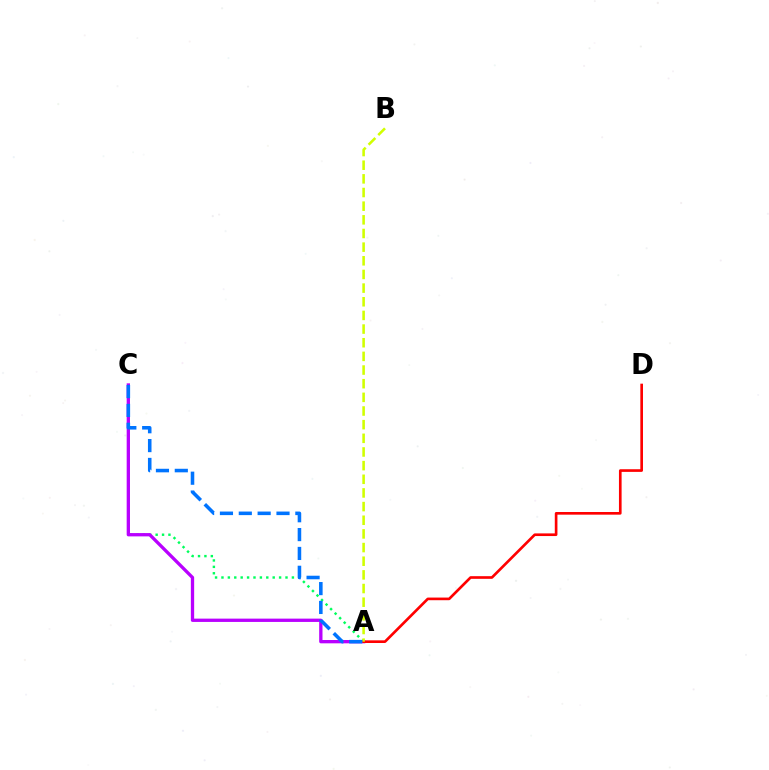{('A', 'C'): [{'color': '#00ff5c', 'line_style': 'dotted', 'thickness': 1.74}, {'color': '#b900ff', 'line_style': 'solid', 'thickness': 2.38}, {'color': '#0074ff', 'line_style': 'dashed', 'thickness': 2.56}], ('A', 'D'): [{'color': '#ff0000', 'line_style': 'solid', 'thickness': 1.91}], ('A', 'B'): [{'color': '#d1ff00', 'line_style': 'dashed', 'thickness': 1.86}]}